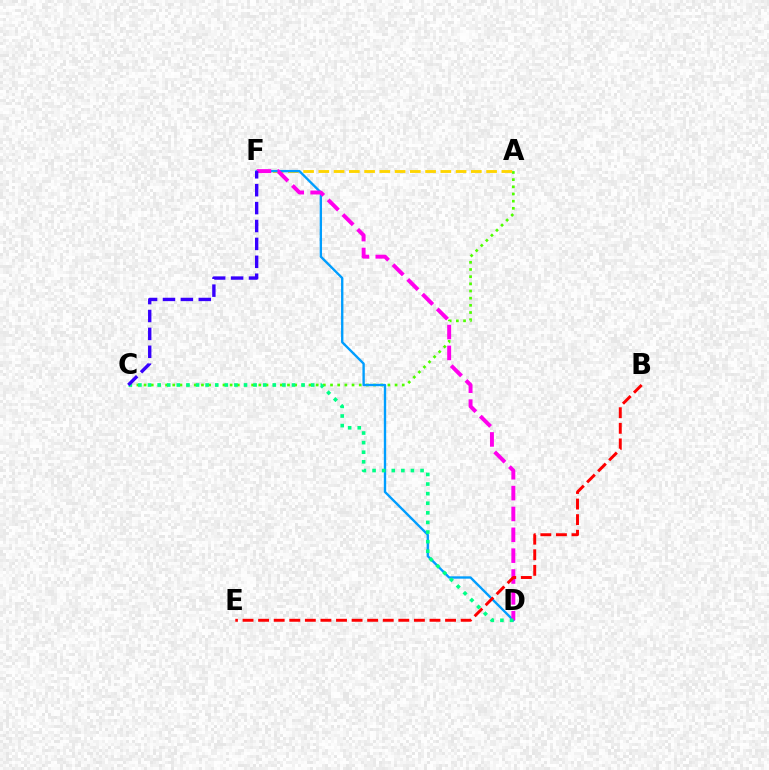{('A', 'C'): [{'color': '#4fff00', 'line_style': 'dotted', 'thickness': 1.95}], ('A', 'F'): [{'color': '#ffd500', 'line_style': 'dashed', 'thickness': 2.07}], ('D', 'F'): [{'color': '#009eff', 'line_style': 'solid', 'thickness': 1.7}, {'color': '#ff00ed', 'line_style': 'dashed', 'thickness': 2.83}], ('C', 'D'): [{'color': '#00ff86', 'line_style': 'dotted', 'thickness': 2.61}], ('B', 'E'): [{'color': '#ff0000', 'line_style': 'dashed', 'thickness': 2.12}], ('C', 'F'): [{'color': '#3700ff', 'line_style': 'dashed', 'thickness': 2.43}]}